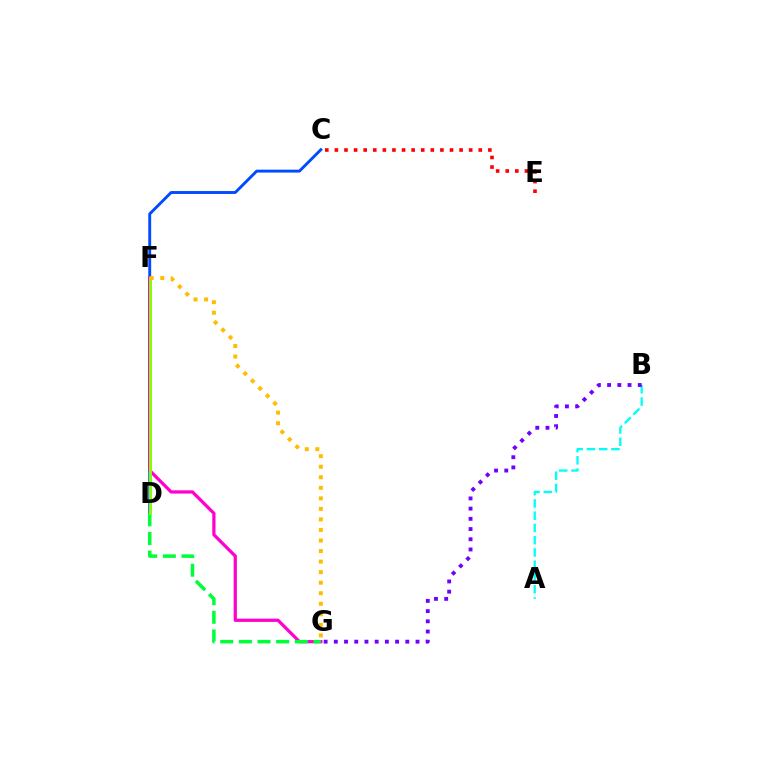{('A', 'B'): [{'color': '#00fff6', 'line_style': 'dashed', 'thickness': 1.67}], ('C', 'D'): [{'color': '#004bff', 'line_style': 'solid', 'thickness': 2.08}], ('F', 'G'): [{'color': '#ff00cf', 'line_style': 'solid', 'thickness': 2.33}, {'color': '#ffbd00', 'line_style': 'dotted', 'thickness': 2.86}], ('D', 'G'): [{'color': '#00ff39', 'line_style': 'dashed', 'thickness': 2.53}], ('D', 'F'): [{'color': '#84ff00', 'line_style': 'solid', 'thickness': 2.1}], ('B', 'G'): [{'color': '#7200ff', 'line_style': 'dotted', 'thickness': 2.77}], ('C', 'E'): [{'color': '#ff0000', 'line_style': 'dotted', 'thickness': 2.61}]}